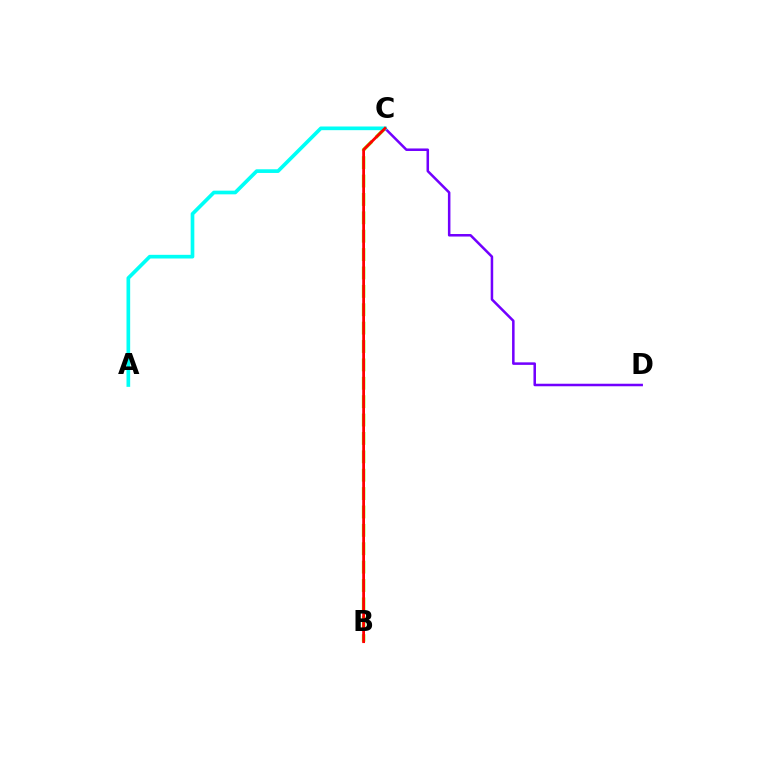{('B', 'C'): [{'color': '#84ff00', 'line_style': 'dashed', 'thickness': 2.5}, {'color': '#ff0000', 'line_style': 'solid', 'thickness': 2.01}], ('C', 'D'): [{'color': '#7200ff', 'line_style': 'solid', 'thickness': 1.82}], ('A', 'C'): [{'color': '#00fff6', 'line_style': 'solid', 'thickness': 2.65}]}